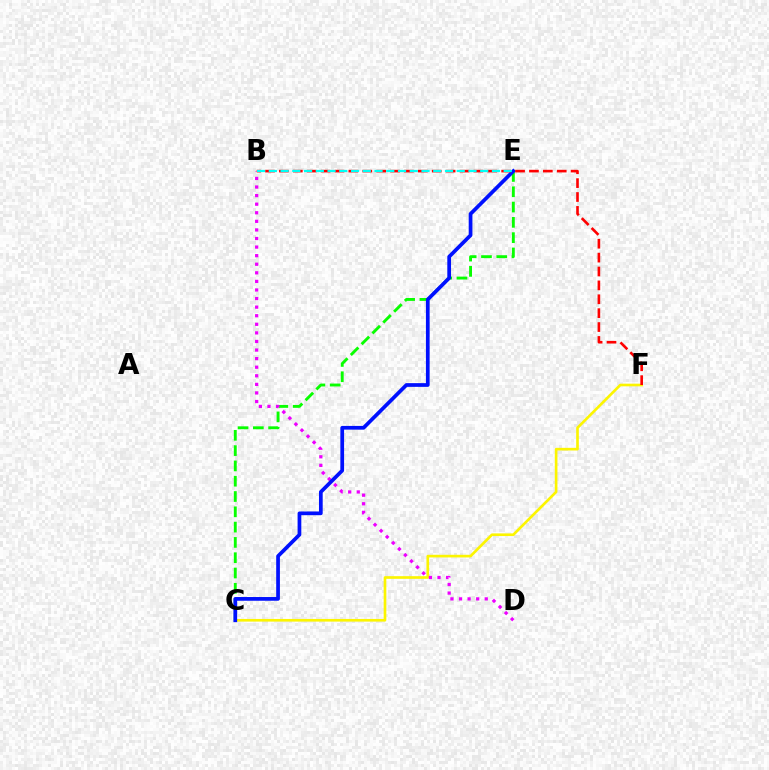{('C', 'E'): [{'color': '#08ff00', 'line_style': 'dashed', 'thickness': 2.08}, {'color': '#0010ff', 'line_style': 'solid', 'thickness': 2.68}], ('C', 'F'): [{'color': '#fcf500', 'line_style': 'solid', 'thickness': 1.91}], ('B', 'D'): [{'color': '#ee00ff', 'line_style': 'dotted', 'thickness': 2.33}], ('B', 'F'): [{'color': '#ff0000', 'line_style': 'dashed', 'thickness': 1.89}], ('B', 'E'): [{'color': '#00fff6', 'line_style': 'dashed', 'thickness': 1.6}]}